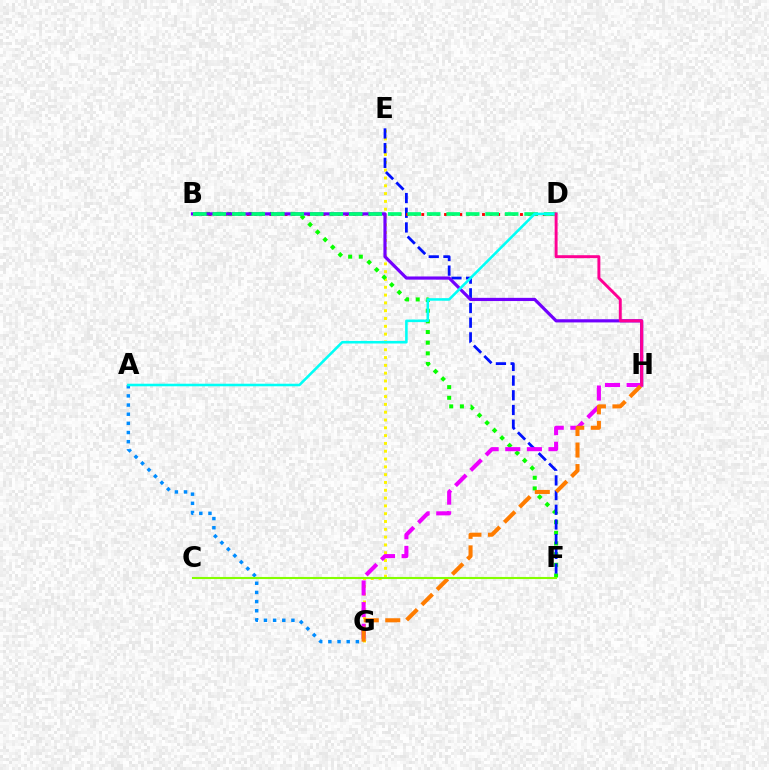{('E', 'G'): [{'color': '#fcf500', 'line_style': 'dotted', 'thickness': 2.12}], ('B', 'F'): [{'color': '#08ff00', 'line_style': 'dotted', 'thickness': 2.9}], ('E', 'F'): [{'color': '#0010ff', 'line_style': 'dashed', 'thickness': 2.0}], ('B', 'D'): [{'color': '#ff0000', 'line_style': 'dotted', 'thickness': 2.06}, {'color': '#00ff74', 'line_style': 'dashed', 'thickness': 2.65}], ('B', 'H'): [{'color': '#7200ff', 'line_style': 'solid', 'thickness': 2.29}], ('A', 'G'): [{'color': '#008cff', 'line_style': 'dotted', 'thickness': 2.49}], ('G', 'H'): [{'color': '#ee00ff', 'line_style': 'dashed', 'thickness': 2.94}, {'color': '#ff7c00', 'line_style': 'dashed', 'thickness': 2.92}], ('A', 'D'): [{'color': '#00fff6', 'line_style': 'solid', 'thickness': 1.85}], ('C', 'F'): [{'color': '#84ff00', 'line_style': 'solid', 'thickness': 1.51}], ('D', 'H'): [{'color': '#ff0094', 'line_style': 'solid', 'thickness': 2.11}]}